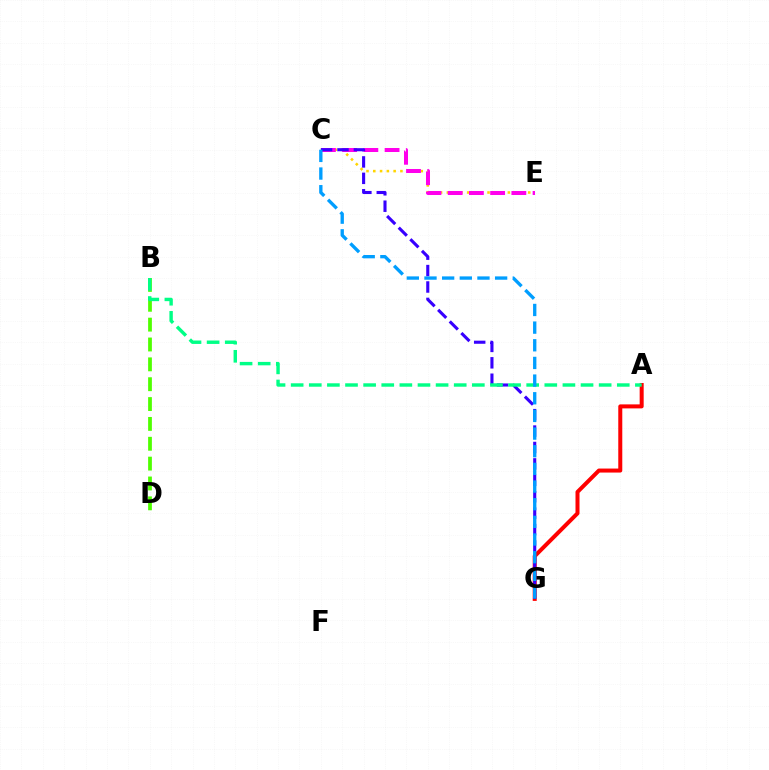{('C', 'E'): [{'color': '#ffd500', 'line_style': 'dotted', 'thickness': 1.84}, {'color': '#ff00ed', 'line_style': 'dashed', 'thickness': 2.88}], ('B', 'D'): [{'color': '#4fff00', 'line_style': 'dashed', 'thickness': 2.7}], ('A', 'G'): [{'color': '#ff0000', 'line_style': 'solid', 'thickness': 2.89}], ('C', 'G'): [{'color': '#3700ff', 'line_style': 'dashed', 'thickness': 2.23}, {'color': '#009eff', 'line_style': 'dashed', 'thickness': 2.4}], ('A', 'B'): [{'color': '#00ff86', 'line_style': 'dashed', 'thickness': 2.46}]}